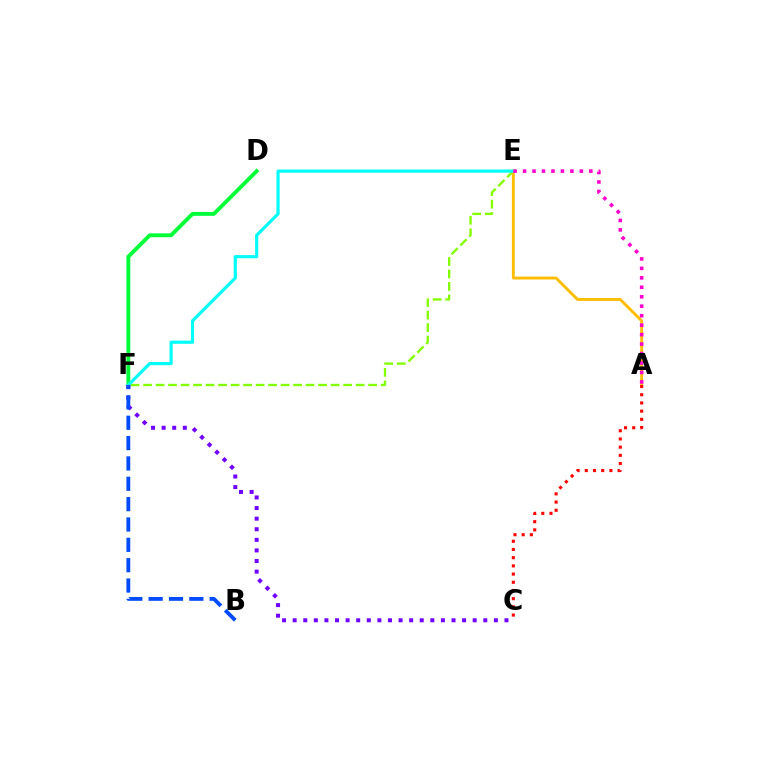{('D', 'F'): [{'color': '#00ff39', 'line_style': 'solid', 'thickness': 2.79}], ('E', 'F'): [{'color': '#84ff00', 'line_style': 'dashed', 'thickness': 1.7}, {'color': '#00fff6', 'line_style': 'solid', 'thickness': 2.28}], ('A', 'E'): [{'color': '#ffbd00', 'line_style': 'solid', 'thickness': 2.09}, {'color': '#ff00cf', 'line_style': 'dotted', 'thickness': 2.57}], ('A', 'C'): [{'color': '#ff0000', 'line_style': 'dotted', 'thickness': 2.23}], ('C', 'F'): [{'color': '#7200ff', 'line_style': 'dotted', 'thickness': 2.88}], ('B', 'F'): [{'color': '#004bff', 'line_style': 'dashed', 'thickness': 2.76}]}